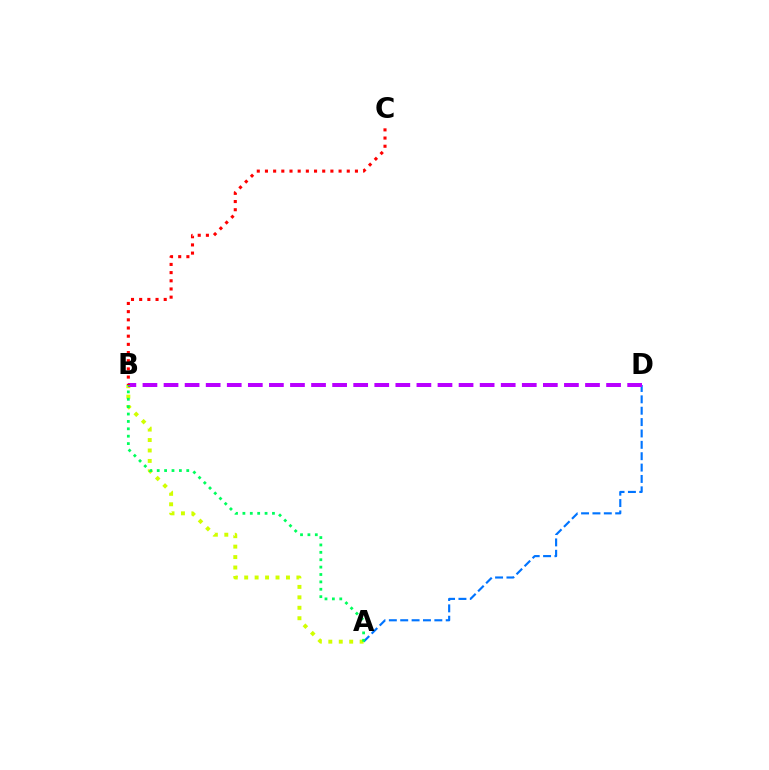{('A', 'D'): [{'color': '#0074ff', 'line_style': 'dashed', 'thickness': 1.55}], ('A', 'B'): [{'color': '#d1ff00', 'line_style': 'dotted', 'thickness': 2.84}, {'color': '#00ff5c', 'line_style': 'dotted', 'thickness': 2.01}], ('B', 'D'): [{'color': '#b900ff', 'line_style': 'dashed', 'thickness': 2.86}], ('B', 'C'): [{'color': '#ff0000', 'line_style': 'dotted', 'thickness': 2.22}]}